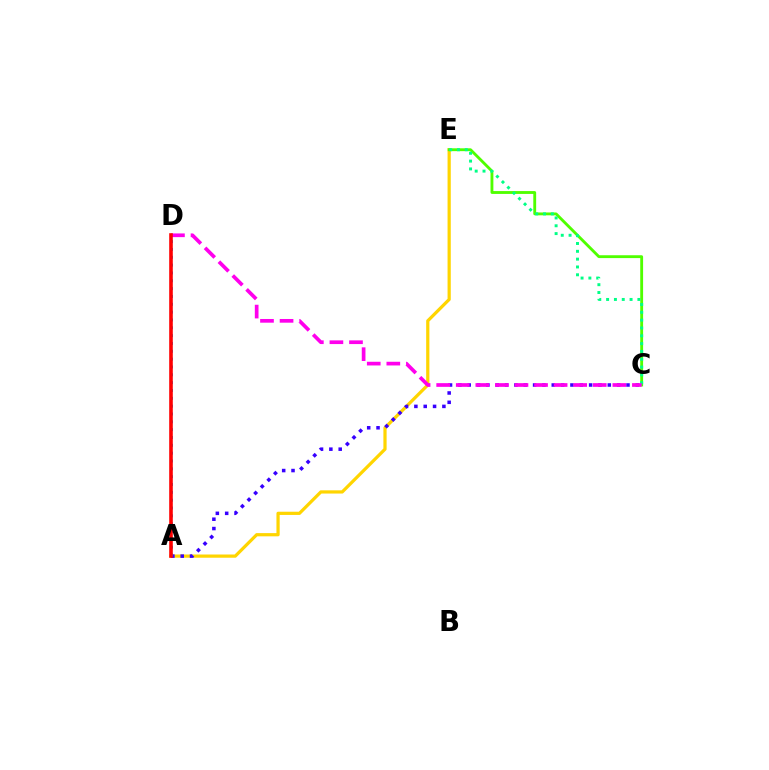{('A', 'E'): [{'color': '#ffd500', 'line_style': 'solid', 'thickness': 2.32}], ('C', 'E'): [{'color': '#4fff00', 'line_style': 'solid', 'thickness': 2.05}, {'color': '#00ff86', 'line_style': 'dotted', 'thickness': 2.13}], ('A', 'C'): [{'color': '#3700ff', 'line_style': 'dotted', 'thickness': 2.54}], ('C', 'D'): [{'color': '#ff00ed', 'line_style': 'dashed', 'thickness': 2.66}], ('A', 'D'): [{'color': '#009eff', 'line_style': 'dotted', 'thickness': 2.13}, {'color': '#ff0000', 'line_style': 'solid', 'thickness': 2.59}]}